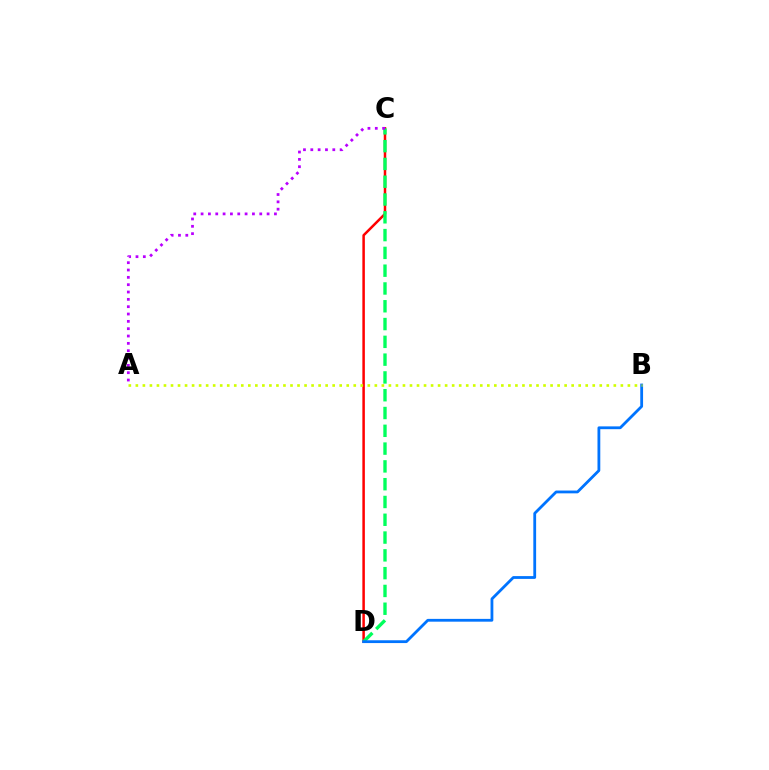{('C', 'D'): [{'color': '#ff0000', 'line_style': 'solid', 'thickness': 1.8}, {'color': '#00ff5c', 'line_style': 'dashed', 'thickness': 2.42}], ('B', 'D'): [{'color': '#0074ff', 'line_style': 'solid', 'thickness': 2.02}], ('A', 'C'): [{'color': '#b900ff', 'line_style': 'dotted', 'thickness': 1.99}], ('A', 'B'): [{'color': '#d1ff00', 'line_style': 'dotted', 'thickness': 1.91}]}